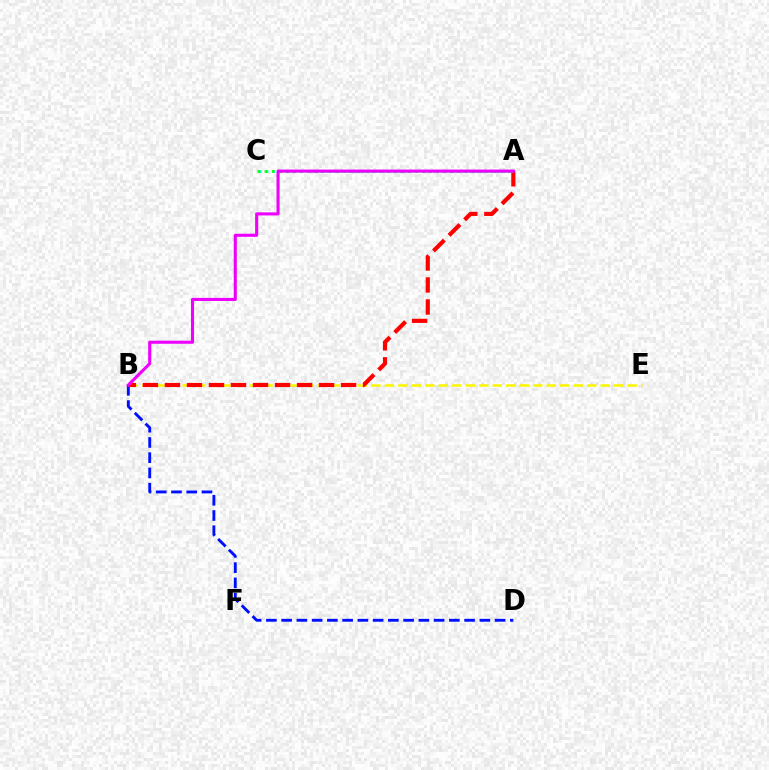{('B', 'E'): [{'color': '#fcf500', 'line_style': 'dashed', 'thickness': 1.83}], ('A', 'B'): [{'color': '#ff0000', 'line_style': 'dashed', 'thickness': 2.99}, {'color': '#ee00ff', 'line_style': 'solid', 'thickness': 2.22}], ('A', 'C'): [{'color': '#00fff6', 'line_style': 'dotted', 'thickness': 1.85}, {'color': '#08ff00', 'line_style': 'dotted', 'thickness': 1.94}], ('B', 'D'): [{'color': '#0010ff', 'line_style': 'dashed', 'thickness': 2.07}]}